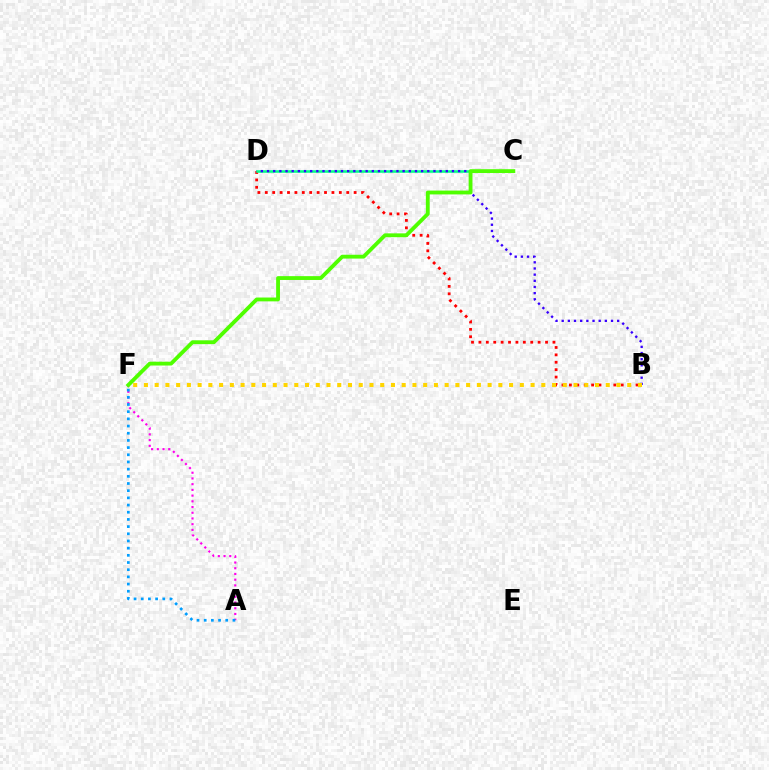{('B', 'D'): [{'color': '#ff0000', 'line_style': 'dotted', 'thickness': 2.01}, {'color': '#3700ff', 'line_style': 'dotted', 'thickness': 1.67}], ('C', 'D'): [{'color': '#00ff86', 'line_style': 'solid', 'thickness': 1.85}], ('A', 'F'): [{'color': '#ff00ed', 'line_style': 'dotted', 'thickness': 1.55}, {'color': '#009eff', 'line_style': 'dotted', 'thickness': 1.95}], ('C', 'F'): [{'color': '#4fff00', 'line_style': 'solid', 'thickness': 2.76}], ('B', 'F'): [{'color': '#ffd500', 'line_style': 'dotted', 'thickness': 2.92}]}